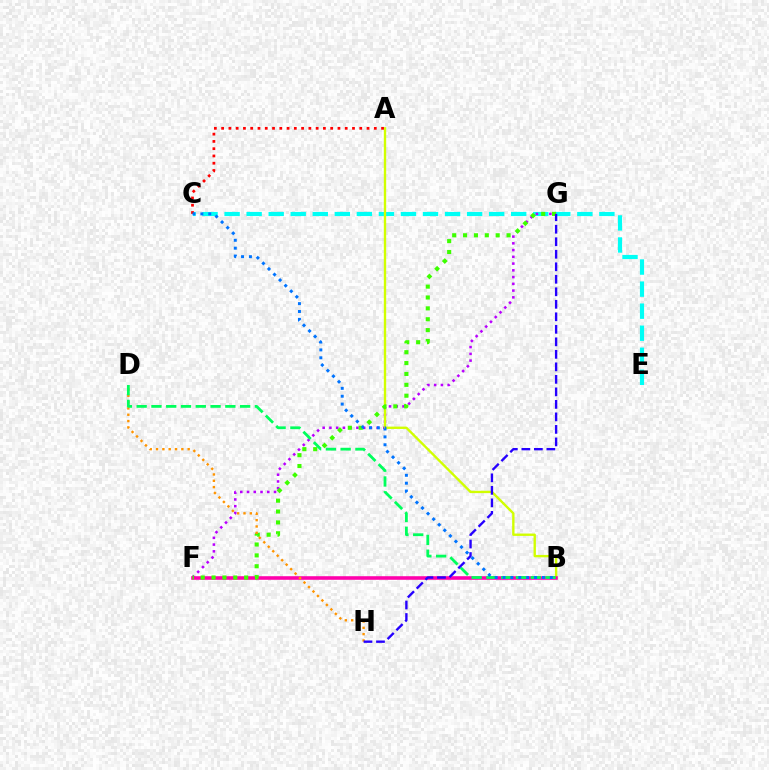{('C', 'E'): [{'color': '#00fff6', 'line_style': 'dashed', 'thickness': 3.0}], ('F', 'G'): [{'color': '#b900ff', 'line_style': 'dotted', 'thickness': 1.83}, {'color': '#3dff00', 'line_style': 'dotted', 'thickness': 2.95}], ('A', 'B'): [{'color': '#d1ff00', 'line_style': 'solid', 'thickness': 1.7}], ('B', 'F'): [{'color': '#ff00ac', 'line_style': 'solid', 'thickness': 2.58}], ('D', 'H'): [{'color': '#ff9400', 'line_style': 'dotted', 'thickness': 1.72}], ('B', 'D'): [{'color': '#00ff5c', 'line_style': 'dashed', 'thickness': 2.01}], ('A', 'C'): [{'color': '#ff0000', 'line_style': 'dotted', 'thickness': 1.98}], ('G', 'H'): [{'color': '#2500ff', 'line_style': 'dashed', 'thickness': 1.7}], ('B', 'C'): [{'color': '#0074ff', 'line_style': 'dotted', 'thickness': 2.14}]}